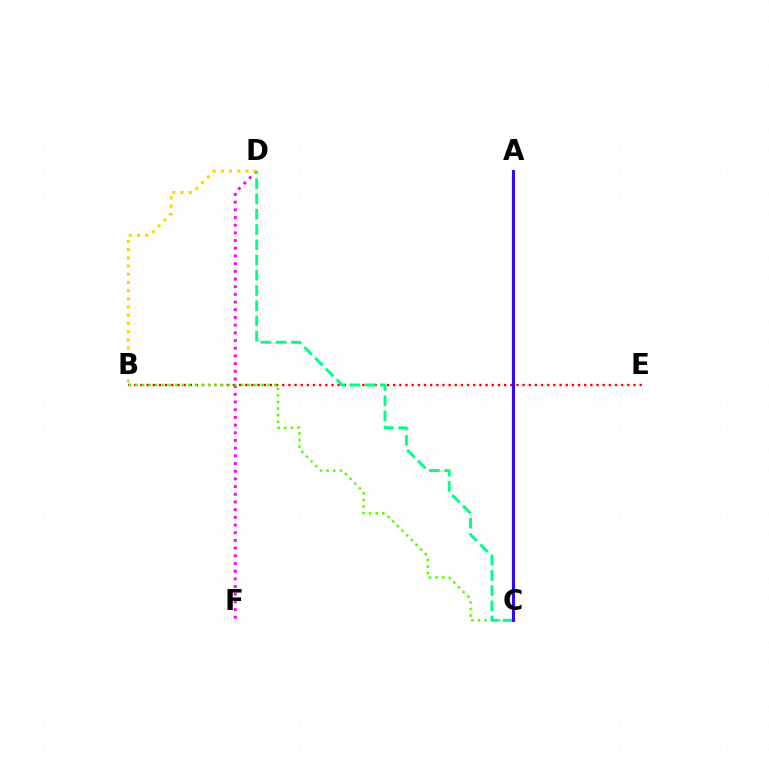{('A', 'C'): [{'color': '#009eff', 'line_style': 'solid', 'thickness': 1.59}, {'color': '#3700ff', 'line_style': 'solid', 'thickness': 2.1}], ('D', 'F'): [{'color': '#ff00ed', 'line_style': 'dotted', 'thickness': 2.09}], ('B', 'D'): [{'color': '#ffd500', 'line_style': 'dotted', 'thickness': 2.23}], ('B', 'E'): [{'color': '#ff0000', 'line_style': 'dotted', 'thickness': 1.67}], ('B', 'C'): [{'color': '#4fff00', 'line_style': 'dotted', 'thickness': 1.79}], ('C', 'D'): [{'color': '#00ff86', 'line_style': 'dashed', 'thickness': 2.07}]}